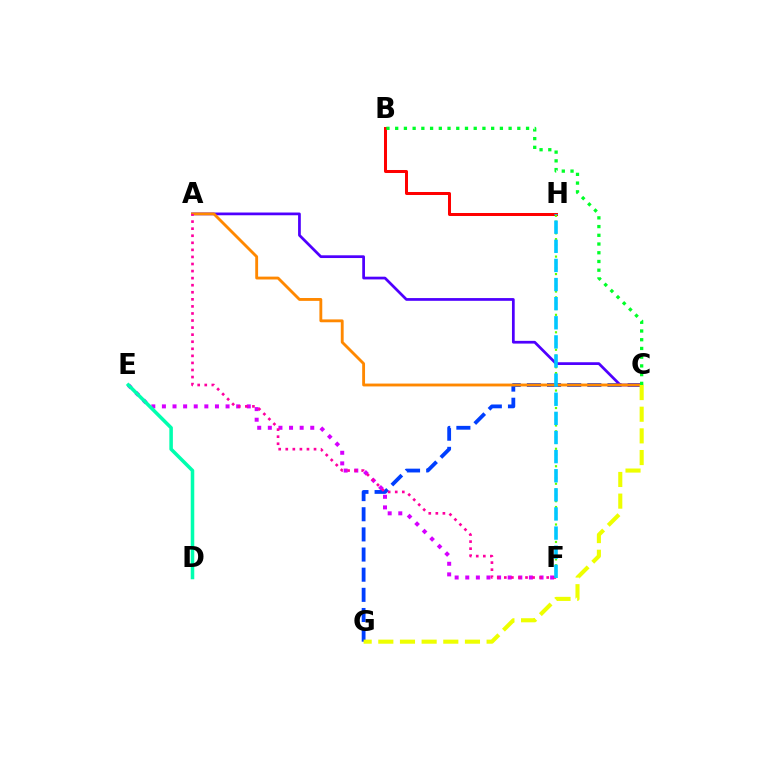{('B', 'H'): [{'color': '#ff0000', 'line_style': 'solid', 'thickness': 2.16}], ('E', 'F'): [{'color': '#d600ff', 'line_style': 'dotted', 'thickness': 2.88}], ('C', 'G'): [{'color': '#003fff', 'line_style': 'dashed', 'thickness': 2.74}, {'color': '#eeff00', 'line_style': 'dashed', 'thickness': 2.94}], ('F', 'H'): [{'color': '#66ff00', 'line_style': 'dotted', 'thickness': 1.58}, {'color': '#00c7ff', 'line_style': 'dashed', 'thickness': 2.6}], ('A', 'C'): [{'color': '#4f00ff', 'line_style': 'solid', 'thickness': 1.97}, {'color': '#ff8800', 'line_style': 'solid', 'thickness': 2.06}], ('D', 'E'): [{'color': '#00ffaf', 'line_style': 'solid', 'thickness': 2.54}], ('B', 'C'): [{'color': '#00ff27', 'line_style': 'dotted', 'thickness': 2.37}], ('A', 'F'): [{'color': '#ff00a0', 'line_style': 'dotted', 'thickness': 1.92}]}